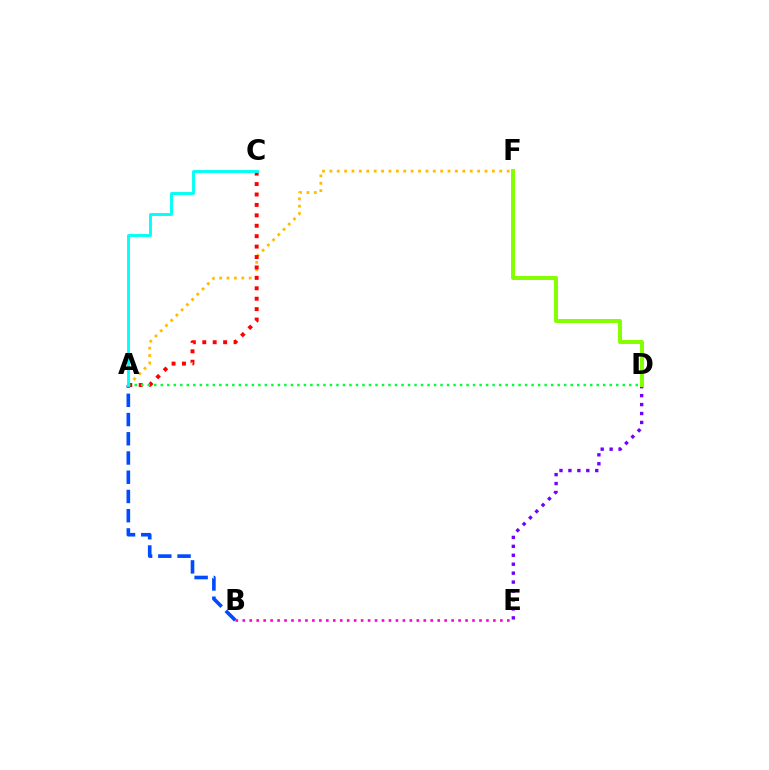{('A', 'F'): [{'color': '#ffbd00', 'line_style': 'dotted', 'thickness': 2.01}], ('D', 'E'): [{'color': '#7200ff', 'line_style': 'dotted', 'thickness': 2.43}], ('A', 'C'): [{'color': '#ff0000', 'line_style': 'dotted', 'thickness': 2.83}, {'color': '#00fff6', 'line_style': 'solid', 'thickness': 2.08}], ('B', 'E'): [{'color': '#ff00cf', 'line_style': 'dotted', 'thickness': 1.89}], ('D', 'F'): [{'color': '#84ff00', 'line_style': 'solid', 'thickness': 2.84}], ('A', 'D'): [{'color': '#00ff39', 'line_style': 'dotted', 'thickness': 1.77}], ('A', 'B'): [{'color': '#004bff', 'line_style': 'dashed', 'thickness': 2.61}]}